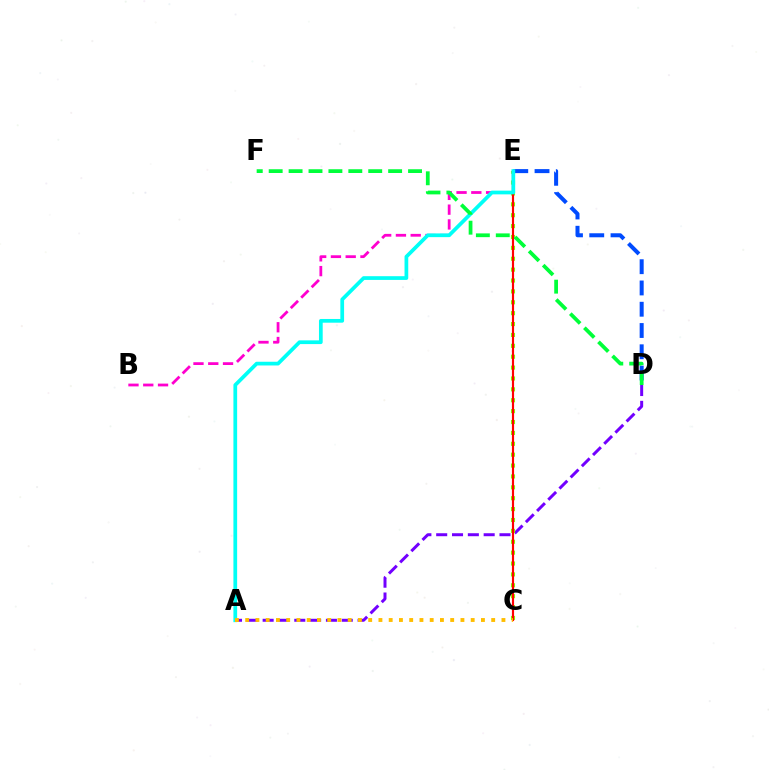{('A', 'D'): [{'color': '#7200ff', 'line_style': 'dashed', 'thickness': 2.15}], ('C', 'E'): [{'color': '#84ff00', 'line_style': 'dotted', 'thickness': 2.96}, {'color': '#ff0000', 'line_style': 'solid', 'thickness': 1.56}], ('B', 'E'): [{'color': '#ff00cf', 'line_style': 'dashed', 'thickness': 2.01}], ('D', 'E'): [{'color': '#004bff', 'line_style': 'dashed', 'thickness': 2.89}], ('A', 'E'): [{'color': '#00fff6', 'line_style': 'solid', 'thickness': 2.68}], ('A', 'C'): [{'color': '#ffbd00', 'line_style': 'dotted', 'thickness': 2.78}], ('D', 'F'): [{'color': '#00ff39', 'line_style': 'dashed', 'thickness': 2.7}]}